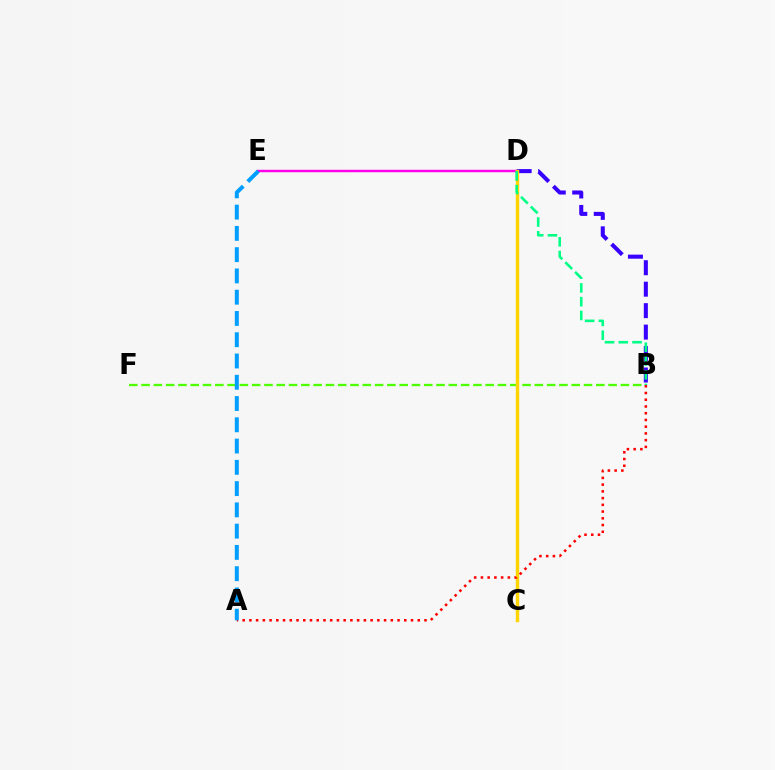{('B', 'F'): [{'color': '#4fff00', 'line_style': 'dashed', 'thickness': 1.67}], ('D', 'E'): [{'color': '#ff00ed', 'line_style': 'solid', 'thickness': 1.76}], ('B', 'D'): [{'color': '#3700ff', 'line_style': 'dashed', 'thickness': 2.92}, {'color': '#00ff86', 'line_style': 'dashed', 'thickness': 1.87}], ('C', 'D'): [{'color': '#ffd500', 'line_style': 'solid', 'thickness': 2.45}], ('A', 'B'): [{'color': '#ff0000', 'line_style': 'dotted', 'thickness': 1.83}], ('A', 'E'): [{'color': '#009eff', 'line_style': 'dashed', 'thickness': 2.89}]}